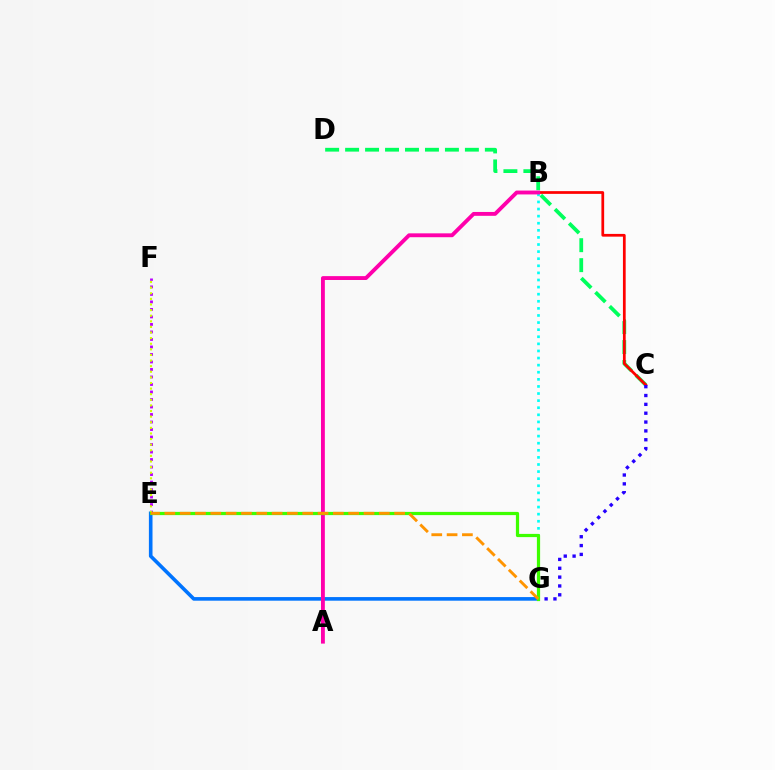{('E', 'G'): [{'color': '#0074ff', 'line_style': 'solid', 'thickness': 2.6}, {'color': '#3dff00', 'line_style': 'solid', 'thickness': 2.32}, {'color': '#ff9400', 'line_style': 'dashed', 'thickness': 2.08}], ('E', 'F'): [{'color': '#b900ff', 'line_style': 'dotted', 'thickness': 2.04}, {'color': '#d1ff00', 'line_style': 'dotted', 'thickness': 1.52}], ('B', 'G'): [{'color': '#00fff6', 'line_style': 'dotted', 'thickness': 1.93}], ('C', 'D'): [{'color': '#00ff5c', 'line_style': 'dashed', 'thickness': 2.71}], ('B', 'C'): [{'color': '#ff0000', 'line_style': 'solid', 'thickness': 1.97}], ('A', 'B'): [{'color': '#ff00ac', 'line_style': 'solid', 'thickness': 2.78}], ('C', 'G'): [{'color': '#2500ff', 'line_style': 'dotted', 'thickness': 2.4}]}